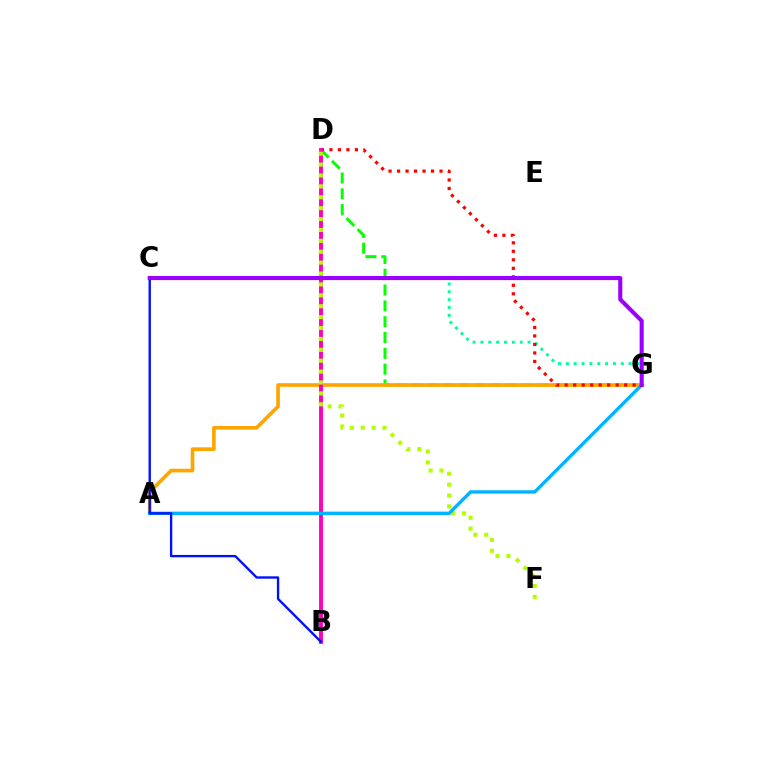{('D', 'G'): [{'color': '#08ff00', 'line_style': 'dashed', 'thickness': 2.15}, {'color': '#ff0000', 'line_style': 'dotted', 'thickness': 2.31}], ('A', 'G'): [{'color': '#ffa500', 'line_style': 'solid', 'thickness': 2.64}, {'color': '#00b5ff', 'line_style': 'solid', 'thickness': 2.44}], ('C', 'G'): [{'color': '#00ff9d', 'line_style': 'dotted', 'thickness': 2.13}, {'color': '#9b00ff', 'line_style': 'solid', 'thickness': 2.95}], ('B', 'D'): [{'color': '#ff00bd', 'line_style': 'solid', 'thickness': 2.81}], ('D', 'F'): [{'color': '#b3ff00', 'line_style': 'dotted', 'thickness': 2.96}], ('B', 'C'): [{'color': '#0010ff', 'line_style': 'solid', 'thickness': 1.7}]}